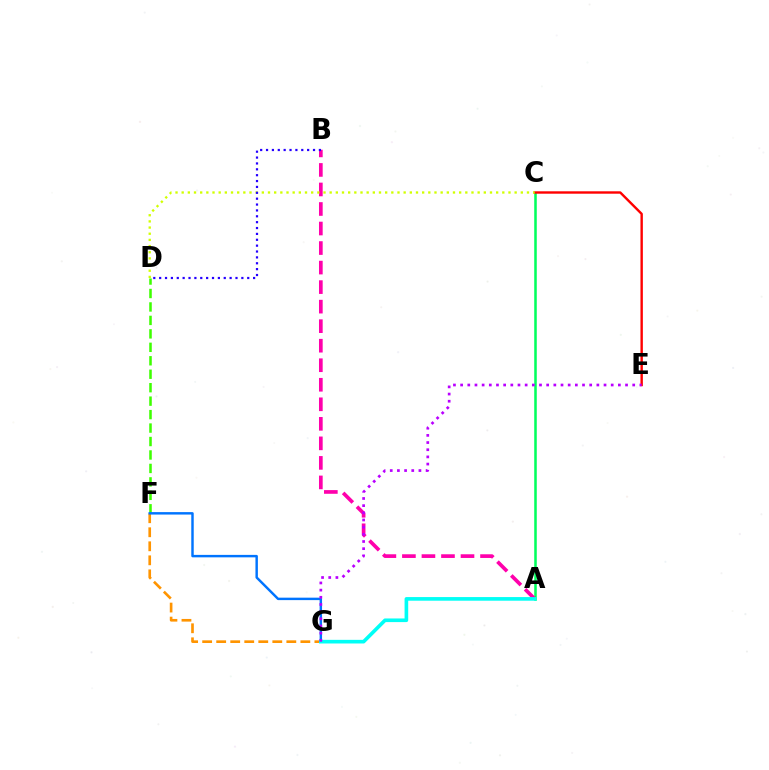{('A', 'C'): [{'color': '#00ff5c', 'line_style': 'solid', 'thickness': 1.83}], ('C', 'E'): [{'color': '#ff0000', 'line_style': 'solid', 'thickness': 1.73}], ('F', 'G'): [{'color': '#ff9400', 'line_style': 'dashed', 'thickness': 1.91}, {'color': '#0074ff', 'line_style': 'solid', 'thickness': 1.76}], ('A', 'B'): [{'color': '#ff00ac', 'line_style': 'dashed', 'thickness': 2.65}], ('D', 'F'): [{'color': '#3dff00', 'line_style': 'dashed', 'thickness': 1.83}], ('A', 'G'): [{'color': '#00fff6', 'line_style': 'solid', 'thickness': 2.62}], ('C', 'D'): [{'color': '#d1ff00', 'line_style': 'dotted', 'thickness': 1.68}], ('B', 'D'): [{'color': '#2500ff', 'line_style': 'dotted', 'thickness': 1.6}], ('E', 'G'): [{'color': '#b900ff', 'line_style': 'dotted', 'thickness': 1.95}]}